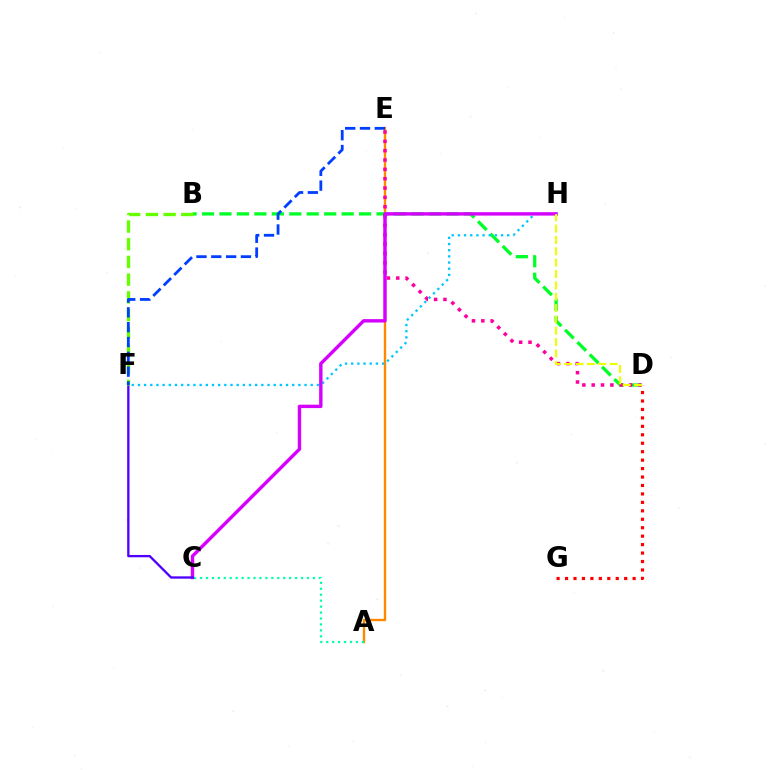{('A', 'E'): [{'color': '#ff8800', 'line_style': 'solid', 'thickness': 1.7}], ('B', 'D'): [{'color': '#00ff27', 'line_style': 'dashed', 'thickness': 2.37}], ('F', 'H'): [{'color': '#00c7ff', 'line_style': 'dotted', 'thickness': 1.68}], ('D', 'G'): [{'color': '#ff0000', 'line_style': 'dotted', 'thickness': 2.3}], ('A', 'C'): [{'color': '#00ffaf', 'line_style': 'dotted', 'thickness': 1.61}], ('D', 'E'): [{'color': '#ff00a0', 'line_style': 'dotted', 'thickness': 2.54}], ('C', 'H'): [{'color': '#d600ff', 'line_style': 'solid', 'thickness': 2.45}], ('C', 'F'): [{'color': '#4f00ff', 'line_style': 'solid', 'thickness': 1.67}], ('B', 'F'): [{'color': '#66ff00', 'line_style': 'dashed', 'thickness': 2.41}], ('E', 'F'): [{'color': '#003fff', 'line_style': 'dashed', 'thickness': 2.01}], ('D', 'H'): [{'color': '#eeff00', 'line_style': 'dashed', 'thickness': 1.54}]}